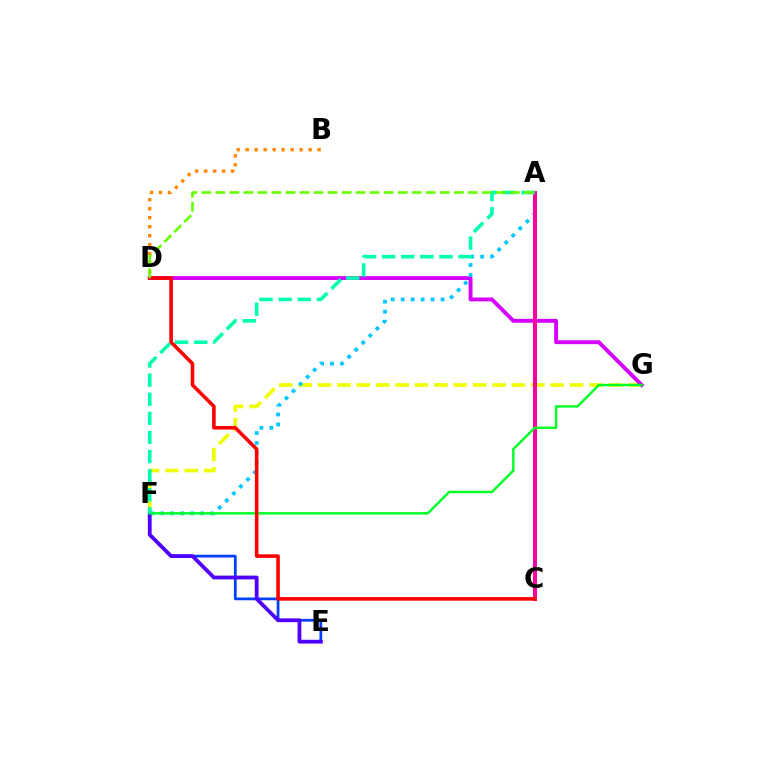{('B', 'D'): [{'color': '#ff8800', 'line_style': 'dotted', 'thickness': 2.44}], ('E', 'F'): [{'color': '#003fff', 'line_style': 'solid', 'thickness': 1.96}, {'color': '#4f00ff', 'line_style': 'solid', 'thickness': 2.72}], ('F', 'G'): [{'color': '#eeff00', 'line_style': 'dashed', 'thickness': 2.63}, {'color': '#00ff27', 'line_style': 'solid', 'thickness': 1.76}], ('D', 'G'): [{'color': '#d600ff', 'line_style': 'solid', 'thickness': 2.8}], ('A', 'F'): [{'color': '#00c7ff', 'line_style': 'dotted', 'thickness': 2.71}, {'color': '#00ffaf', 'line_style': 'dashed', 'thickness': 2.6}], ('A', 'C'): [{'color': '#ff00a0', 'line_style': 'solid', 'thickness': 2.89}], ('C', 'D'): [{'color': '#ff0000', 'line_style': 'solid', 'thickness': 2.57}], ('A', 'D'): [{'color': '#66ff00', 'line_style': 'dashed', 'thickness': 1.91}]}